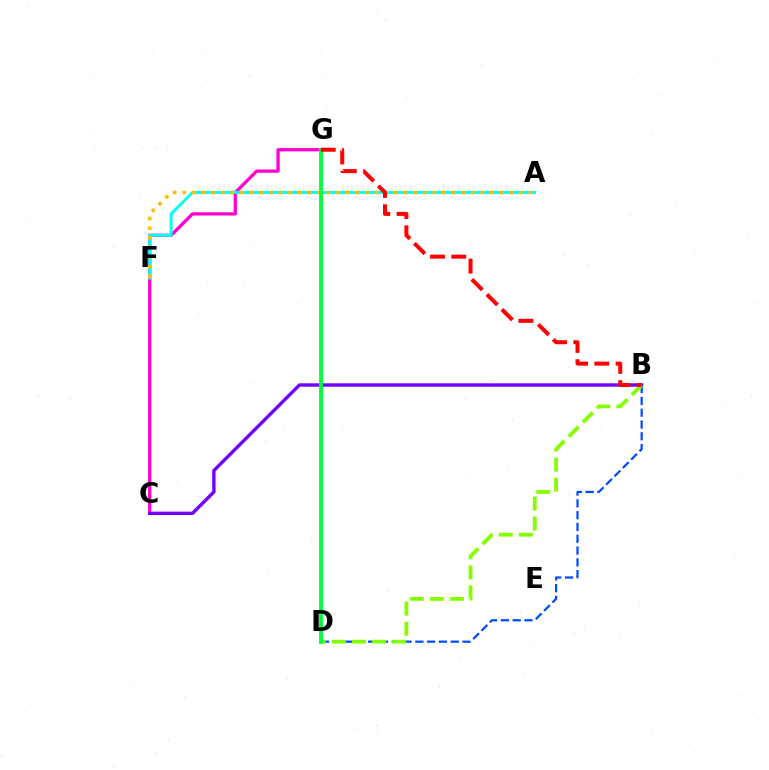{('C', 'G'): [{'color': '#ff00cf', 'line_style': 'solid', 'thickness': 2.36}], ('A', 'F'): [{'color': '#00fff6', 'line_style': 'solid', 'thickness': 2.12}, {'color': '#ffbd00', 'line_style': 'dotted', 'thickness': 2.61}], ('B', 'C'): [{'color': '#7200ff', 'line_style': 'solid', 'thickness': 2.45}], ('B', 'D'): [{'color': '#004bff', 'line_style': 'dashed', 'thickness': 1.6}, {'color': '#84ff00', 'line_style': 'dashed', 'thickness': 2.73}], ('D', 'G'): [{'color': '#00ff39', 'line_style': 'solid', 'thickness': 2.75}], ('B', 'G'): [{'color': '#ff0000', 'line_style': 'dashed', 'thickness': 2.89}]}